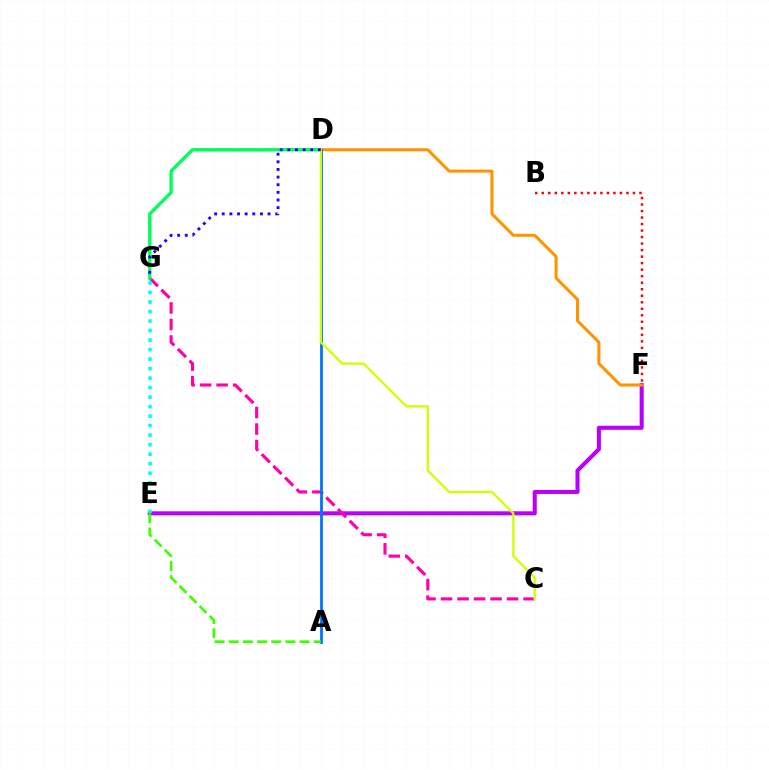{('E', 'F'): [{'color': '#b900ff', 'line_style': 'solid', 'thickness': 2.92}], ('C', 'G'): [{'color': '#ff00ac', 'line_style': 'dashed', 'thickness': 2.24}], ('D', 'G'): [{'color': '#00ff5c', 'line_style': 'solid', 'thickness': 2.39}, {'color': '#2500ff', 'line_style': 'dotted', 'thickness': 2.07}], ('D', 'F'): [{'color': '#ff9400', 'line_style': 'solid', 'thickness': 2.19}], ('A', 'D'): [{'color': '#0074ff', 'line_style': 'solid', 'thickness': 2.01}], ('C', 'D'): [{'color': '#d1ff00', 'line_style': 'solid', 'thickness': 1.64}], ('A', 'E'): [{'color': '#3dff00', 'line_style': 'dashed', 'thickness': 1.92}], ('E', 'G'): [{'color': '#00fff6', 'line_style': 'dotted', 'thickness': 2.58}], ('B', 'F'): [{'color': '#ff0000', 'line_style': 'dotted', 'thickness': 1.77}]}